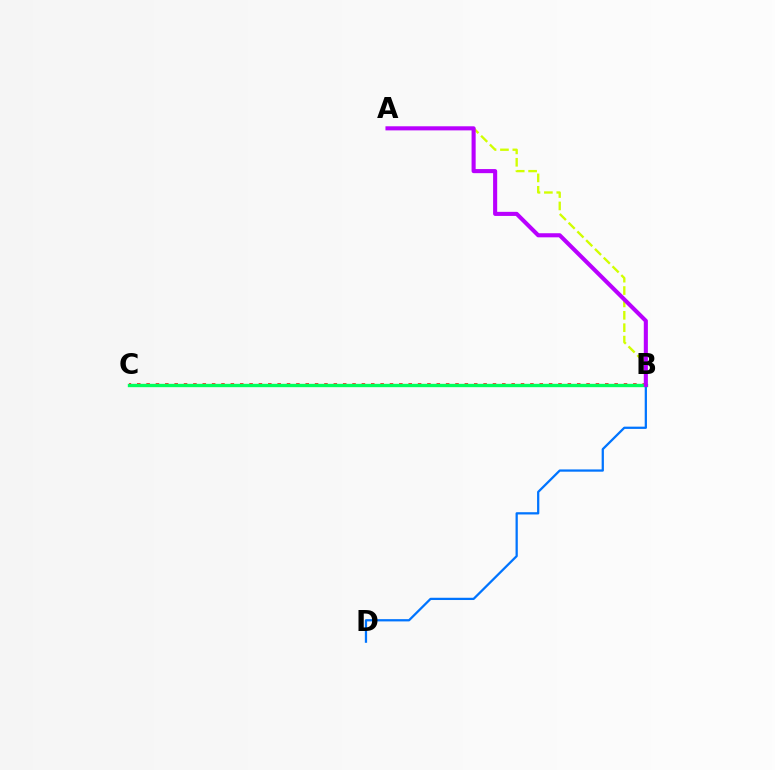{('A', 'B'): [{'color': '#d1ff00', 'line_style': 'dashed', 'thickness': 1.68}, {'color': '#b900ff', 'line_style': 'solid', 'thickness': 2.94}], ('B', 'C'): [{'color': '#ff0000', 'line_style': 'dotted', 'thickness': 2.54}, {'color': '#00ff5c', 'line_style': 'solid', 'thickness': 2.42}], ('B', 'D'): [{'color': '#0074ff', 'line_style': 'solid', 'thickness': 1.63}]}